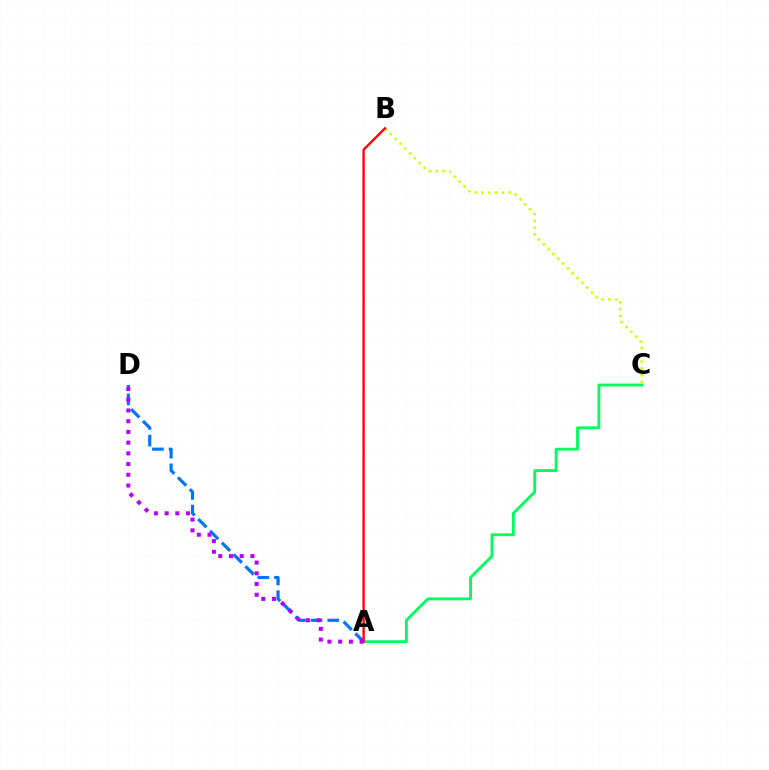{('A', 'C'): [{'color': '#00ff5c', 'line_style': 'solid', 'thickness': 2.05}], ('B', 'C'): [{'color': '#d1ff00', 'line_style': 'dotted', 'thickness': 1.85}], ('A', 'D'): [{'color': '#0074ff', 'line_style': 'dashed', 'thickness': 2.27}, {'color': '#b900ff', 'line_style': 'dotted', 'thickness': 2.91}], ('A', 'B'): [{'color': '#ff0000', 'line_style': 'solid', 'thickness': 1.68}]}